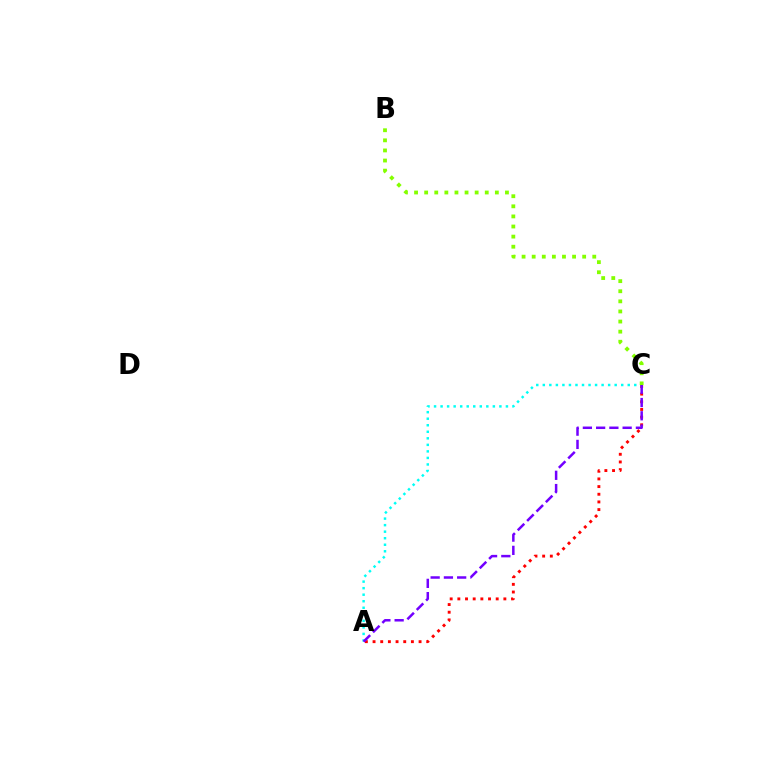{('A', 'C'): [{'color': '#ff0000', 'line_style': 'dotted', 'thickness': 2.08}, {'color': '#00fff6', 'line_style': 'dotted', 'thickness': 1.78}, {'color': '#7200ff', 'line_style': 'dashed', 'thickness': 1.8}], ('B', 'C'): [{'color': '#84ff00', 'line_style': 'dotted', 'thickness': 2.74}]}